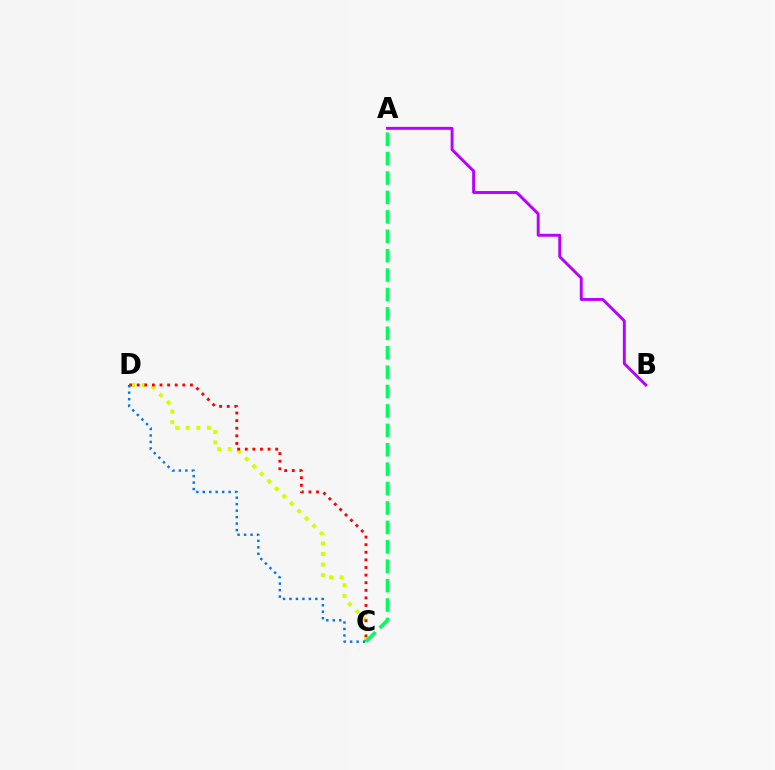{('C', 'D'): [{'color': '#d1ff00', 'line_style': 'dotted', 'thickness': 2.87}, {'color': '#ff0000', 'line_style': 'dotted', 'thickness': 2.07}, {'color': '#0074ff', 'line_style': 'dotted', 'thickness': 1.76}], ('A', 'C'): [{'color': '#00ff5c', 'line_style': 'dashed', 'thickness': 2.64}], ('A', 'B'): [{'color': '#b900ff', 'line_style': 'solid', 'thickness': 2.1}]}